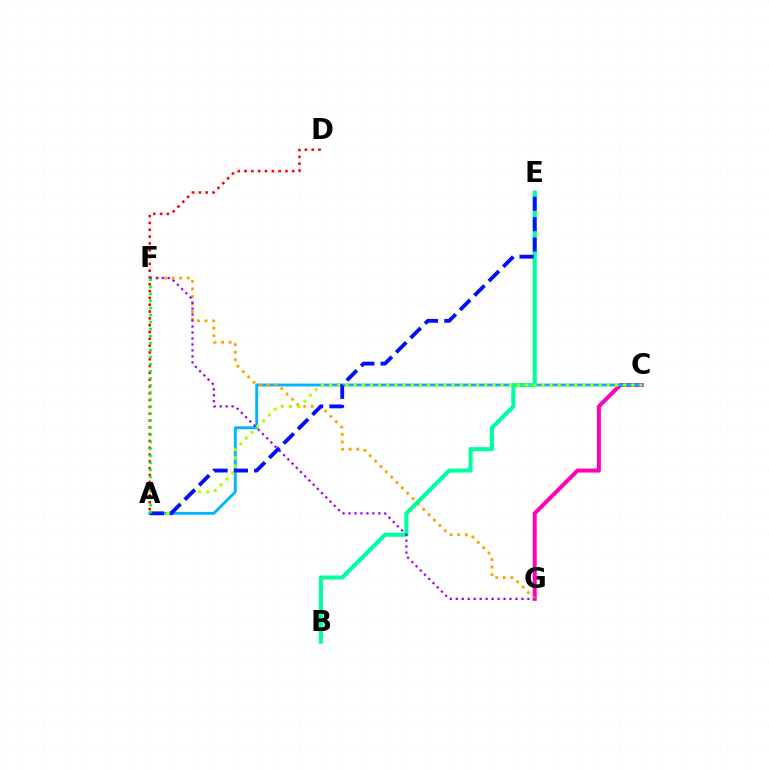{('C', 'G'): [{'color': '#ff00bd', 'line_style': 'solid', 'thickness': 2.88}], ('A', 'C'): [{'color': '#00b5ff', 'line_style': 'solid', 'thickness': 2.07}, {'color': '#b3ff00', 'line_style': 'dotted', 'thickness': 2.22}], ('F', 'G'): [{'color': '#ffa500', 'line_style': 'dotted', 'thickness': 2.06}, {'color': '#9b00ff', 'line_style': 'dotted', 'thickness': 1.62}], ('B', 'E'): [{'color': '#00ff9d', 'line_style': 'solid', 'thickness': 2.93}], ('A', 'E'): [{'color': '#0010ff', 'line_style': 'dashed', 'thickness': 2.77}], ('A', 'D'): [{'color': '#ff0000', 'line_style': 'dotted', 'thickness': 1.85}], ('A', 'F'): [{'color': '#08ff00', 'line_style': 'dotted', 'thickness': 1.91}]}